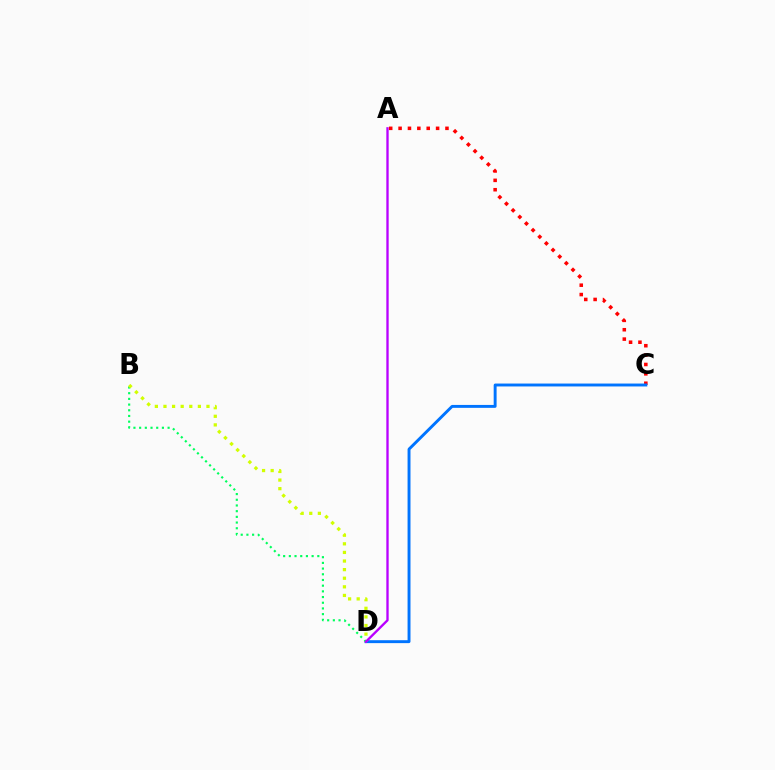{('A', 'C'): [{'color': '#ff0000', 'line_style': 'dotted', 'thickness': 2.55}], ('C', 'D'): [{'color': '#0074ff', 'line_style': 'solid', 'thickness': 2.1}], ('B', 'D'): [{'color': '#00ff5c', 'line_style': 'dotted', 'thickness': 1.55}, {'color': '#d1ff00', 'line_style': 'dotted', 'thickness': 2.34}], ('A', 'D'): [{'color': '#b900ff', 'line_style': 'solid', 'thickness': 1.68}]}